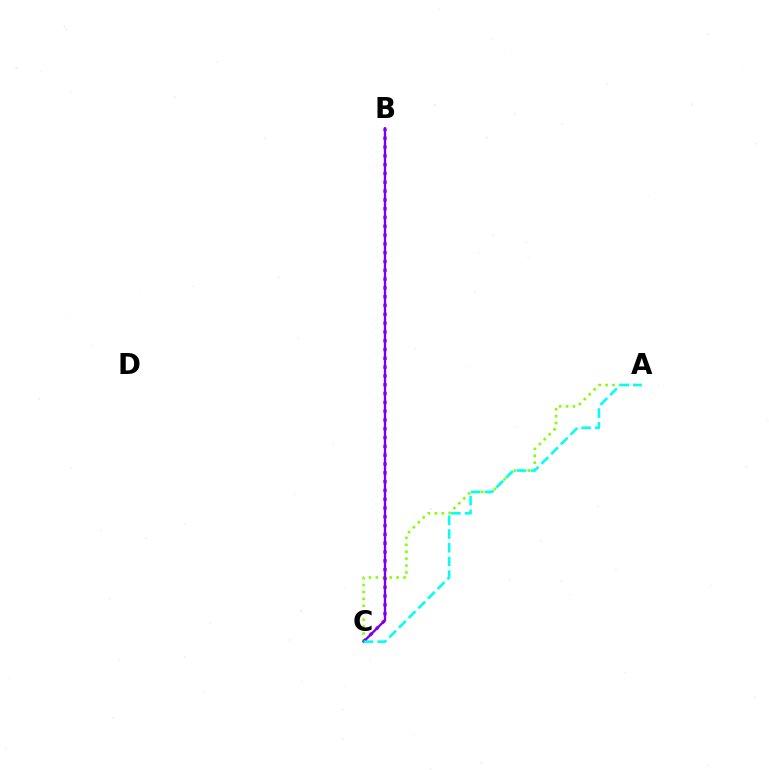{('A', 'C'): [{'color': '#84ff00', 'line_style': 'dotted', 'thickness': 1.88}, {'color': '#00fff6', 'line_style': 'dashed', 'thickness': 1.86}], ('B', 'C'): [{'color': '#ff0000', 'line_style': 'dotted', 'thickness': 2.39}, {'color': '#7200ff', 'line_style': 'solid', 'thickness': 1.69}]}